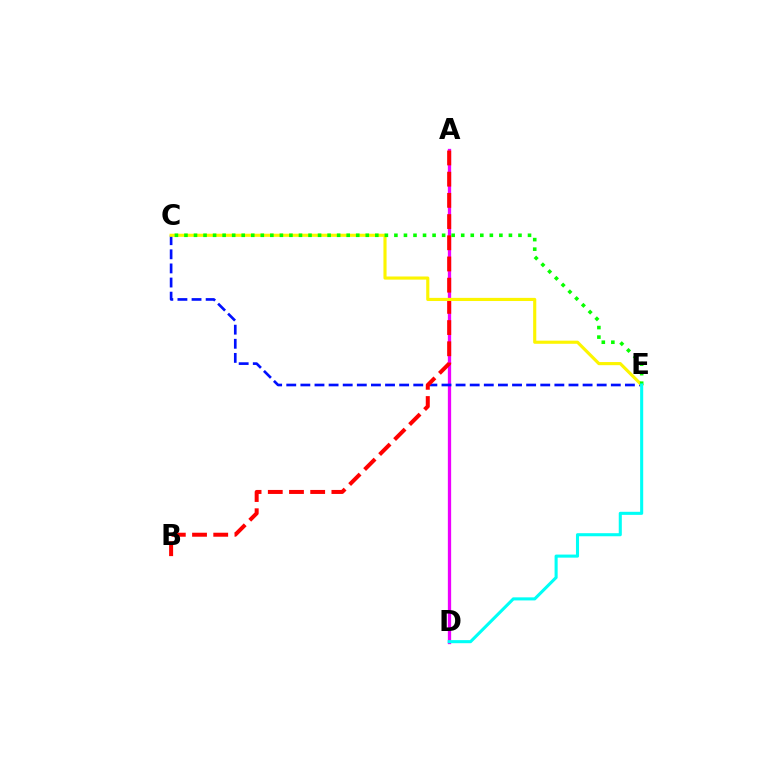{('A', 'D'): [{'color': '#ee00ff', 'line_style': 'solid', 'thickness': 2.37}], ('C', 'E'): [{'color': '#0010ff', 'line_style': 'dashed', 'thickness': 1.92}, {'color': '#fcf500', 'line_style': 'solid', 'thickness': 2.26}, {'color': '#08ff00', 'line_style': 'dotted', 'thickness': 2.59}], ('A', 'B'): [{'color': '#ff0000', 'line_style': 'dashed', 'thickness': 2.88}], ('D', 'E'): [{'color': '#00fff6', 'line_style': 'solid', 'thickness': 2.21}]}